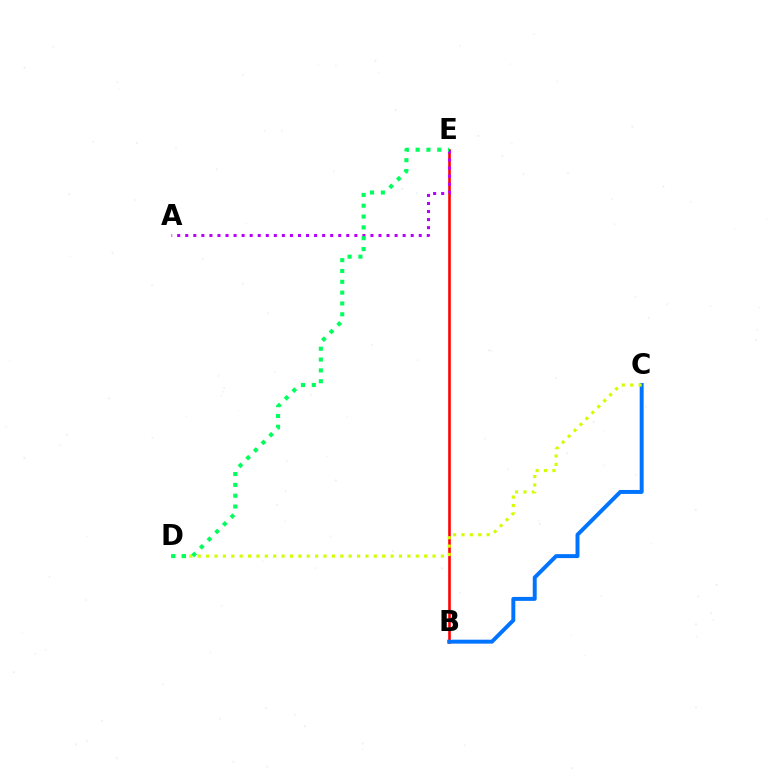{('B', 'E'): [{'color': '#ff0000', 'line_style': 'solid', 'thickness': 1.87}], ('B', 'C'): [{'color': '#0074ff', 'line_style': 'solid', 'thickness': 2.84}], ('A', 'E'): [{'color': '#b900ff', 'line_style': 'dotted', 'thickness': 2.19}], ('C', 'D'): [{'color': '#d1ff00', 'line_style': 'dotted', 'thickness': 2.28}], ('D', 'E'): [{'color': '#00ff5c', 'line_style': 'dotted', 'thickness': 2.94}]}